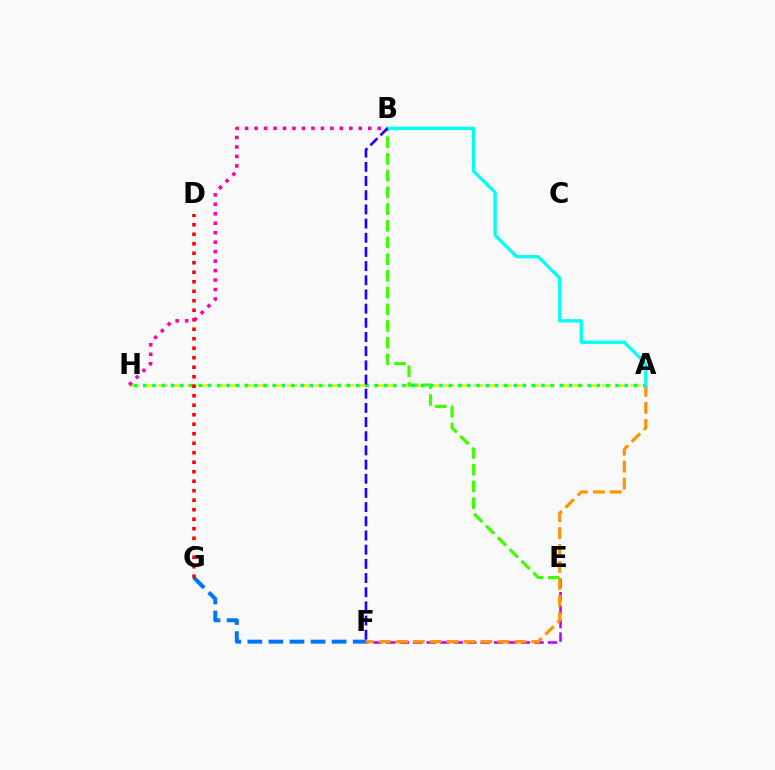{('F', 'G'): [{'color': '#0074ff', 'line_style': 'dashed', 'thickness': 2.86}], ('A', 'H'): [{'color': '#d1ff00', 'line_style': 'dashed', 'thickness': 1.95}, {'color': '#00ff5c', 'line_style': 'dotted', 'thickness': 2.52}], ('E', 'F'): [{'color': '#b900ff', 'line_style': 'dashed', 'thickness': 1.83}], ('A', 'F'): [{'color': '#ff9400', 'line_style': 'dashed', 'thickness': 2.3}], ('B', 'E'): [{'color': '#3dff00', 'line_style': 'dashed', 'thickness': 2.27}], ('D', 'G'): [{'color': '#ff0000', 'line_style': 'dotted', 'thickness': 2.58}], ('A', 'B'): [{'color': '#00fff6', 'line_style': 'solid', 'thickness': 2.37}], ('B', 'H'): [{'color': '#ff00ac', 'line_style': 'dotted', 'thickness': 2.57}], ('B', 'F'): [{'color': '#2500ff', 'line_style': 'dashed', 'thickness': 1.93}]}